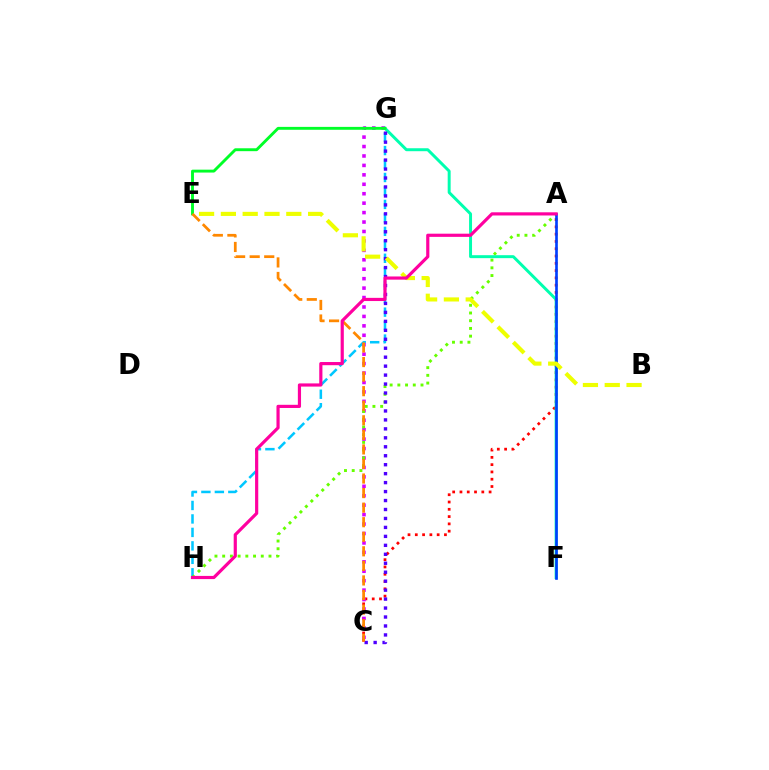{('G', 'H'): [{'color': '#00c7ff', 'line_style': 'dashed', 'thickness': 1.83}], ('A', 'C'): [{'color': '#ff0000', 'line_style': 'dotted', 'thickness': 1.98}], ('C', 'G'): [{'color': '#d600ff', 'line_style': 'dotted', 'thickness': 2.56}, {'color': '#4f00ff', 'line_style': 'dotted', 'thickness': 2.43}], ('A', 'H'): [{'color': '#66ff00', 'line_style': 'dotted', 'thickness': 2.1}, {'color': '#ff00a0', 'line_style': 'solid', 'thickness': 2.29}], ('F', 'G'): [{'color': '#00ffaf', 'line_style': 'solid', 'thickness': 2.13}], ('E', 'G'): [{'color': '#00ff27', 'line_style': 'solid', 'thickness': 2.08}], ('A', 'F'): [{'color': '#003fff', 'line_style': 'solid', 'thickness': 1.91}], ('C', 'E'): [{'color': '#ff8800', 'line_style': 'dashed', 'thickness': 1.98}], ('B', 'E'): [{'color': '#eeff00', 'line_style': 'dashed', 'thickness': 2.96}]}